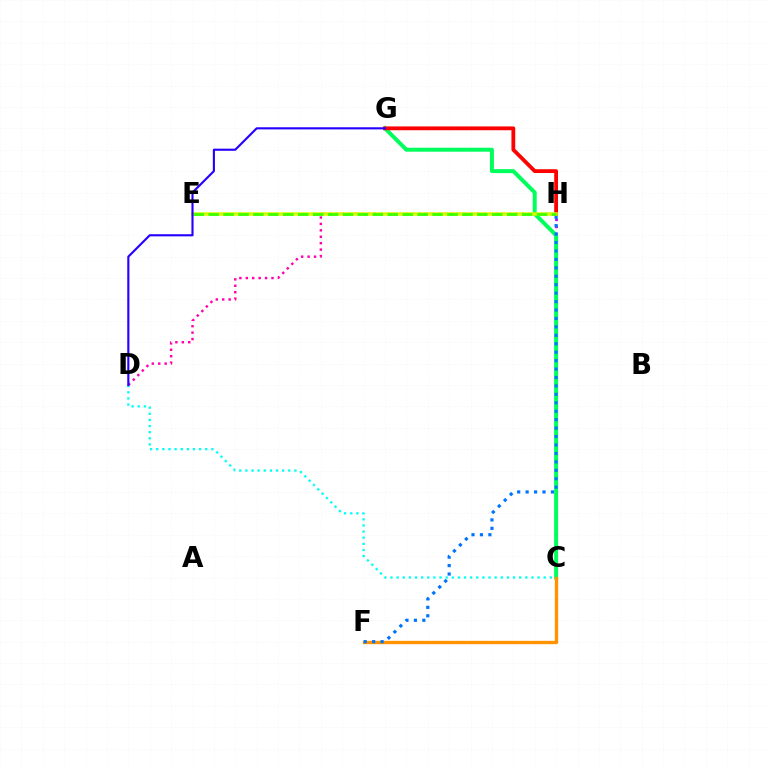{('C', 'H'): [{'color': '#b900ff', 'line_style': 'dotted', 'thickness': 1.94}], ('C', 'G'): [{'color': '#00ff5c', 'line_style': 'solid', 'thickness': 2.85}], ('C', 'D'): [{'color': '#00fff6', 'line_style': 'dotted', 'thickness': 1.66}], ('D', 'H'): [{'color': '#ff00ac', 'line_style': 'dotted', 'thickness': 1.75}], ('C', 'F'): [{'color': '#ff9400', 'line_style': 'solid', 'thickness': 2.41}], ('F', 'H'): [{'color': '#0074ff', 'line_style': 'dotted', 'thickness': 2.29}], ('G', 'H'): [{'color': '#ff0000', 'line_style': 'solid', 'thickness': 2.74}], ('E', 'H'): [{'color': '#d1ff00', 'line_style': 'solid', 'thickness': 2.53}, {'color': '#3dff00', 'line_style': 'dashed', 'thickness': 2.03}], ('D', 'G'): [{'color': '#2500ff', 'line_style': 'solid', 'thickness': 1.54}]}